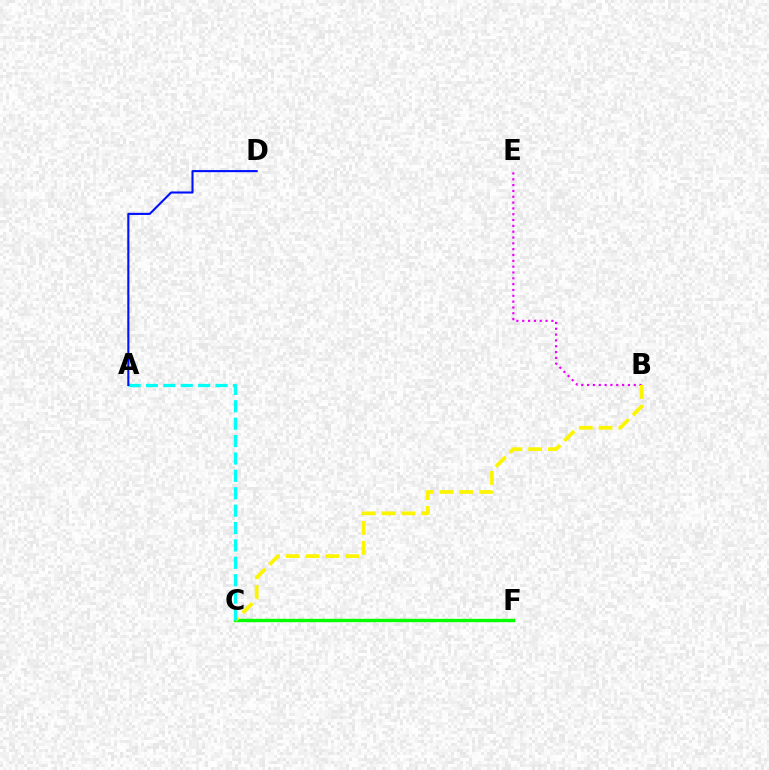{('C', 'F'): [{'color': '#ff0000', 'line_style': 'dashed', 'thickness': 2.0}, {'color': '#08ff00', 'line_style': 'solid', 'thickness': 2.44}], ('B', 'E'): [{'color': '#ee00ff', 'line_style': 'dotted', 'thickness': 1.58}], ('B', 'C'): [{'color': '#fcf500', 'line_style': 'dashed', 'thickness': 2.69}], ('A', 'C'): [{'color': '#00fff6', 'line_style': 'dashed', 'thickness': 2.36}], ('A', 'D'): [{'color': '#0010ff', 'line_style': 'solid', 'thickness': 1.51}]}